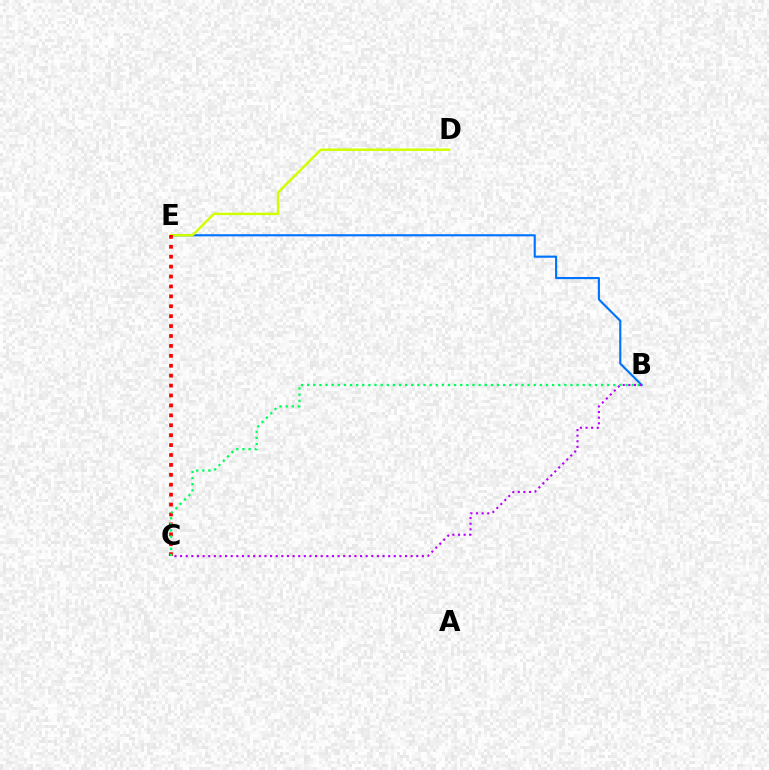{('B', 'E'): [{'color': '#0074ff', 'line_style': 'solid', 'thickness': 1.55}], ('D', 'E'): [{'color': '#d1ff00', 'line_style': 'solid', 'thickness': 1.76}], ('C', 'E'): [{'color': '#ff0000', 'line_style': 'dotted', 'thickness': 2.69}], ('B', 'C'): [{'color': '#00ff5c', 'line_style': 'dotted', 'thickness': 1.66}, {'color': '#b900ff', 'line_style': 'dotted', 'thickness': 1.53}]}